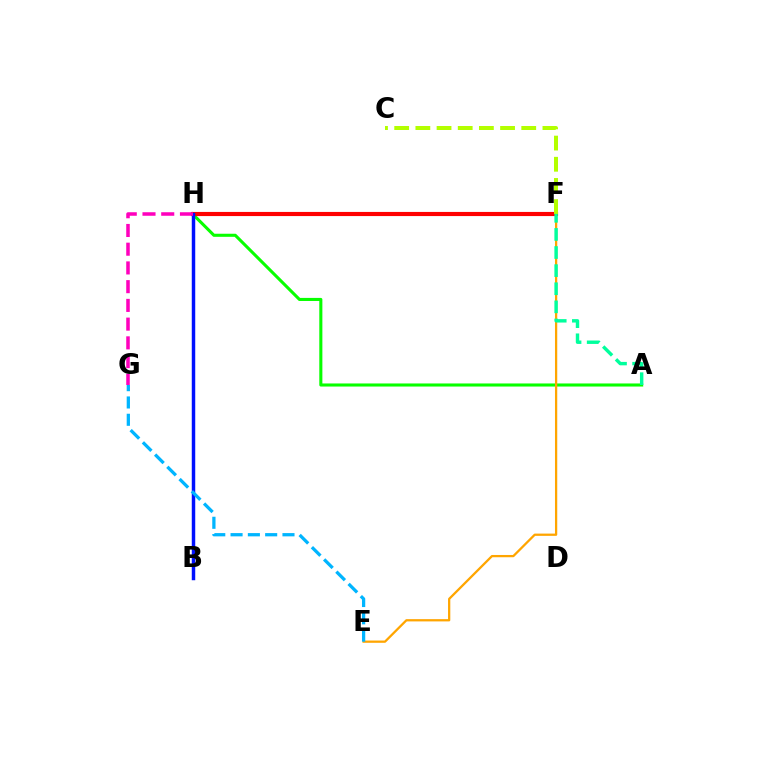{('A', 'H'): [{'color': '#08ff00', 'line_style': 'solid', 'thickness': 2.22}], ('E', 'F'): [{'color': '#ffa500', 'line_style': 'solid', 'thickness': 1.63}], ('F', 'H'): [{'color': '#9b00ff', 'line_style': 'dotted', 'thickness': 2.82}, {'color': '#ff0000', 'line_style': 'solid', 'thickness': 2.98}], ('C', 'F'): [{'color': '#b3ff00', 'line_style': 'dashed', 'thickness': 2.88}], ('A', 'F'): [{'color': '#00ff9d', 'line_style': 'dashed', 'thickness': 2.46}], ('B', 'H'): [{'color': '#0010ff', 'line_style': 'solid', 'thickness': 2.49}], ('G', 'H'): [{'color': '#ff00bd', 'line_style': 'dashed', 'thickness': 2.54}], ('E', 'G'): [{'color': '#00b5ff', 'line_style': 'dashed', 'thickness': 2.35}]}